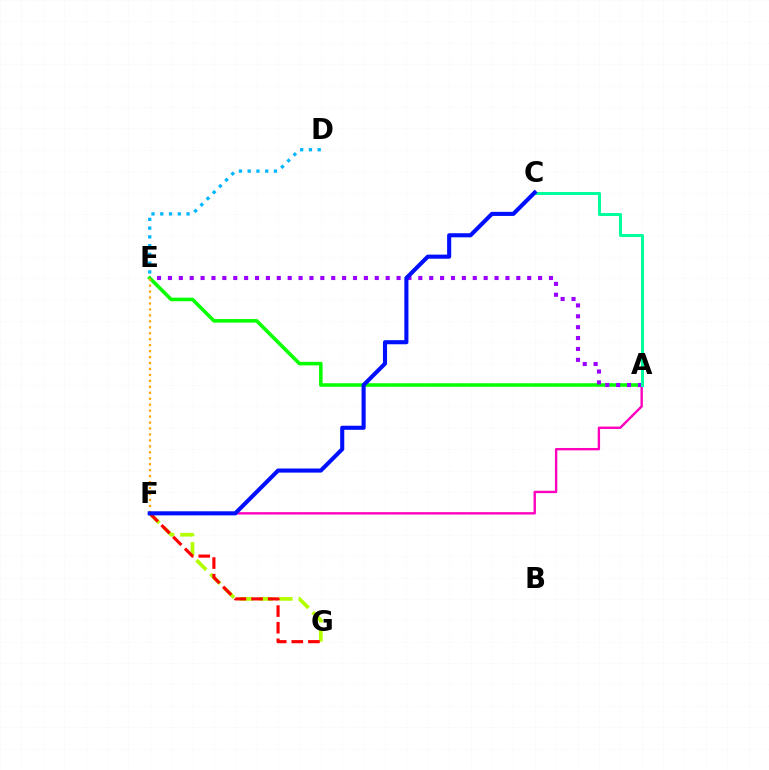{('F', 'G'): [{'color': '#b3ff00', 'line_style': 'dashed', 'thickness': 2.67}, {'color': '#ff0000', 'line_style': 'dashed', 'thickness': 2.26}], ('A', 'E'): [{'color': '#08ff00', 'line_style': 'solid', 'thickness': 2.56}, {'color': '#9b00ff', 'line_style': 'dotted', 'thickness': 2.96}], ('A', 'F'): [{'color': '#ff00bd', 'line_style': 'solid', 'thickness': 1.71}], ('A', 'C'): [{'color': '#00ff9d', 'line_style': 'solid', 'thickness': 2.16}], ('D', 'E'): [{'color': '#00b5ff', 'line_style': 'dotted', 'thickness': 2.38}], ('E', 'F'): [{'color': '#ffa500', 'line_style': 'dotted', 'thickness': 1.62}], ('C', 'F'): [{'color': '#0010ff', 'line_style': 'solid', 'thickness': 2.95}]}